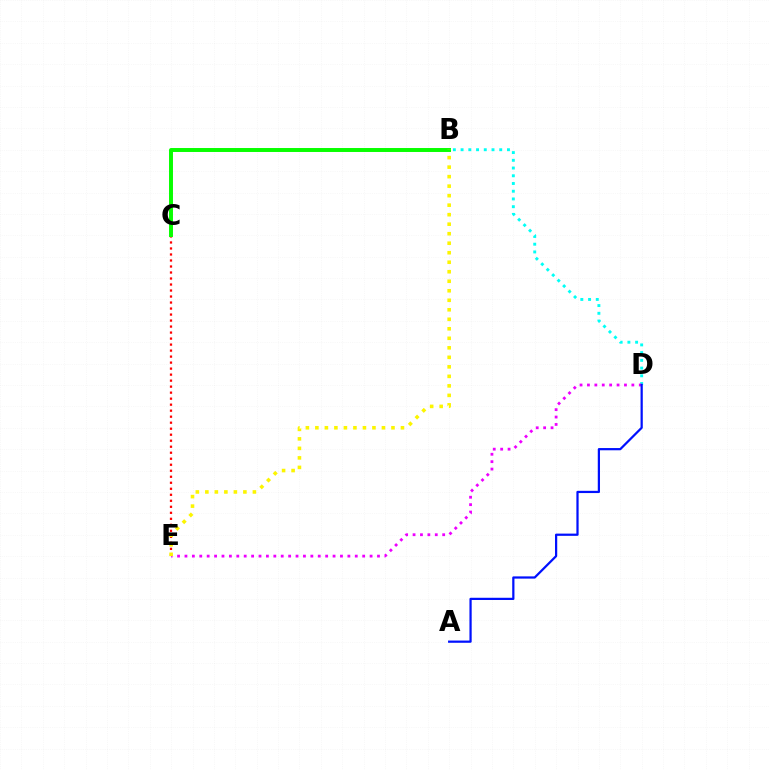{('C', 'E'): [{'color': '#ff0000', 'line_style': 'dotted', 'thickness': 1.63}], ('B', 'D'): [{'color': '#00fff6', 'line_style': 'dotted', 'thickness': 2.1}], ('B', 'C'): [{'color': '#08ff00', 'line_style': 'solid', 'thickness': 2.85}], ('D', 'E'): [{'color': '#ee00ff', 'line_style': 'dotted', 'thickness': 2.01}], ('A', 'D'): [{'color': '#0010ff', 'line_style': 'solid', 'thickness': 1.61}], ('B', 'E'): [{'color': '#fcf500', 'line_style': 'dotted', 'thickness': 2.58}]}